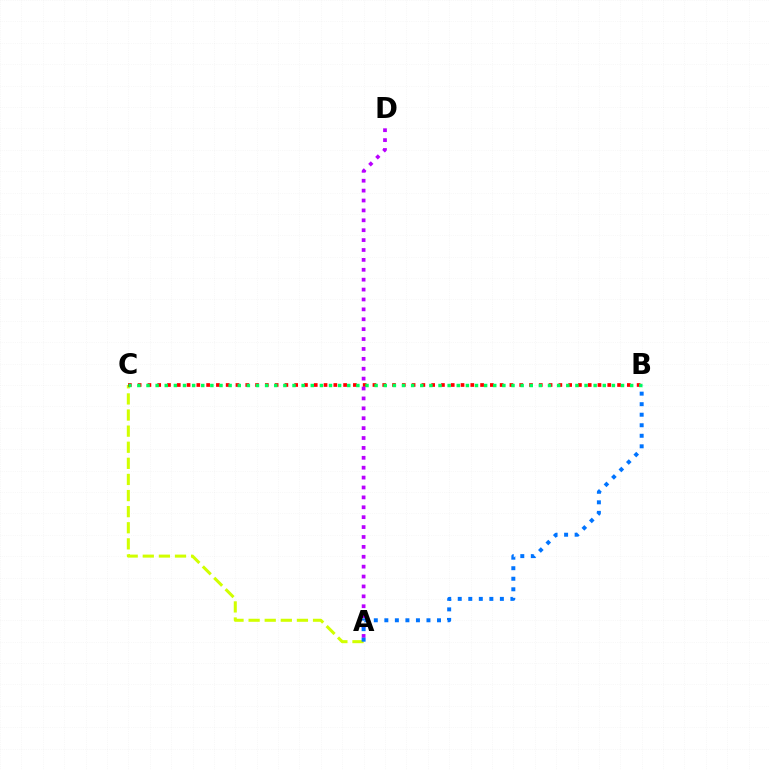{('A', 'C'): [{'color': '#d1ff00', 'line_style': 'dashed', 'thickness': 2.19}], ('B', 'C'): [{'color': '#ff0000', 'line_style': 'dotted', 'thickness': 2.66}, {'color': '#00ff5c', 'line_style': 'dotted', 'thickness': 2.48}], ('A', 'D'): [{'color': '#b900ff', 'line_style': 'dotted', 'thickness': 2.69}], ('A', 'B'): [{'color': '#0074ff', 'line_style': 'dotted', 'thickness': 2.86}]}